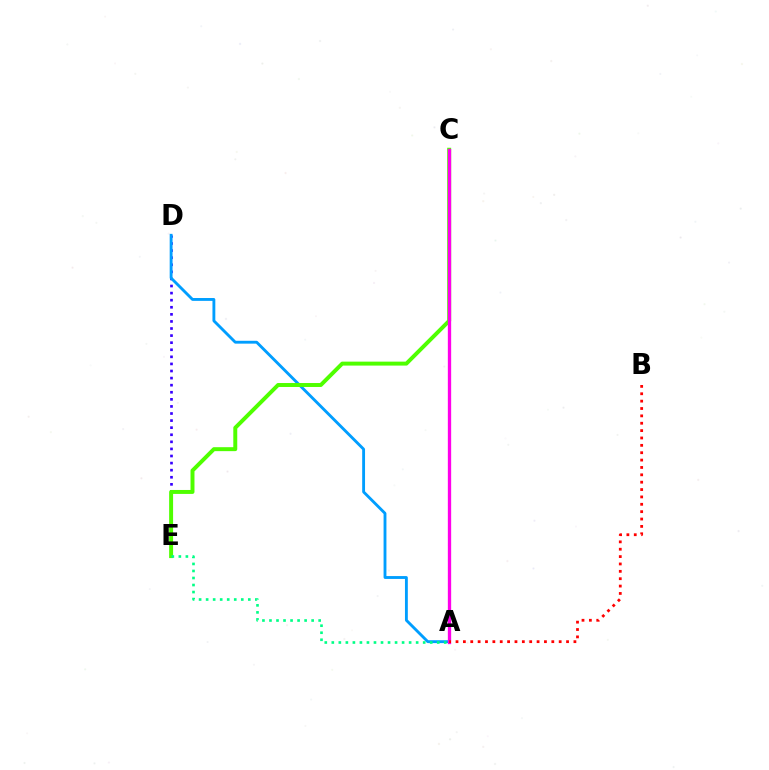{('D', 'E'): [{'color': '#3700ff', 'line_style': 'dotted', 'thickness': 1.92}], ('A', 'D'): [{'color': '#009eff', 'line_style': 'solid', 'thickness': 2.06}], ('A', 'C'): [{'color': '#ffd500', 'line_style': 'dotted', 'thickness': 2.19}, {'color': '#ff00ed', 'line_style': 'solid', 'thickness': 2.38}], ('C', 'E'): [{'color': '#4fff00', 'line_style': 'solid', 'thickness': 2.85}], ('A', 'E'): [{'color': '#00ff86', 'line_style': 'dotted', 'thickness': 1.91}], ('A', 'B'): [{'color': '#ff0000', 'line_style': 'dotted', 'thickness': 2.0}]}